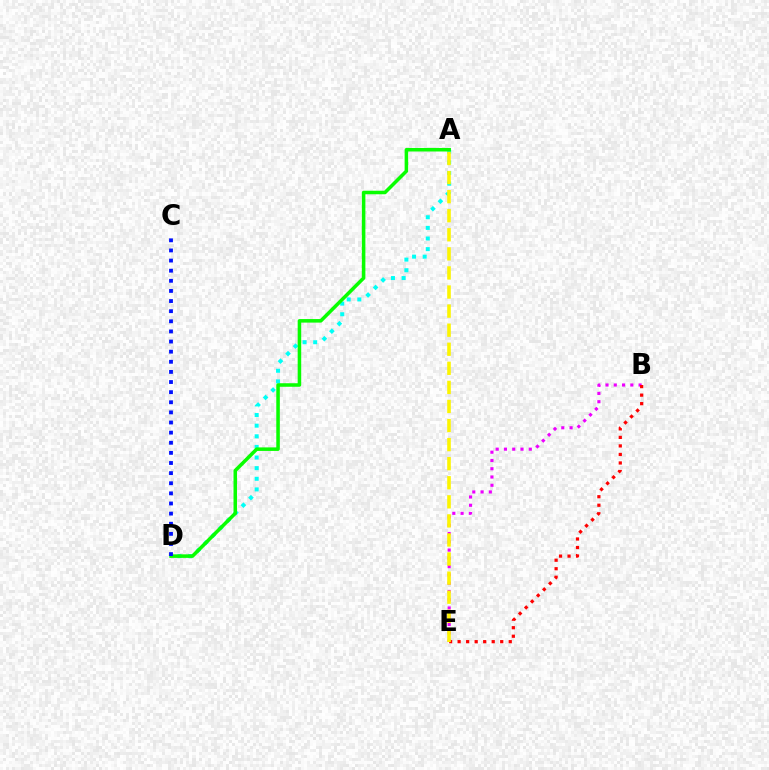{('A', 'D'): [{'color': '#00fff6', 'line_style': 'dotted', 'thickness': 2.89}, {'color': '#08ff00', 'line_style': 'solid', 'thickness': 2.54}], ('B', 'E'): [{'color': '#ee00ff', 'line_style': 'dotted', 'thickness': 2.25}, {'color': '#ff0000', 'line_style': 'dotted', 'thickness': 2.32}], ('A', 'E'): [{'color': '#fcf500', 'line_style': 'dashed', 'thickness': 2.59}], ('C', 'D'): [{'color': '#0010ff', 'line_style': 'dotted', 'thickness': 2.75}]}